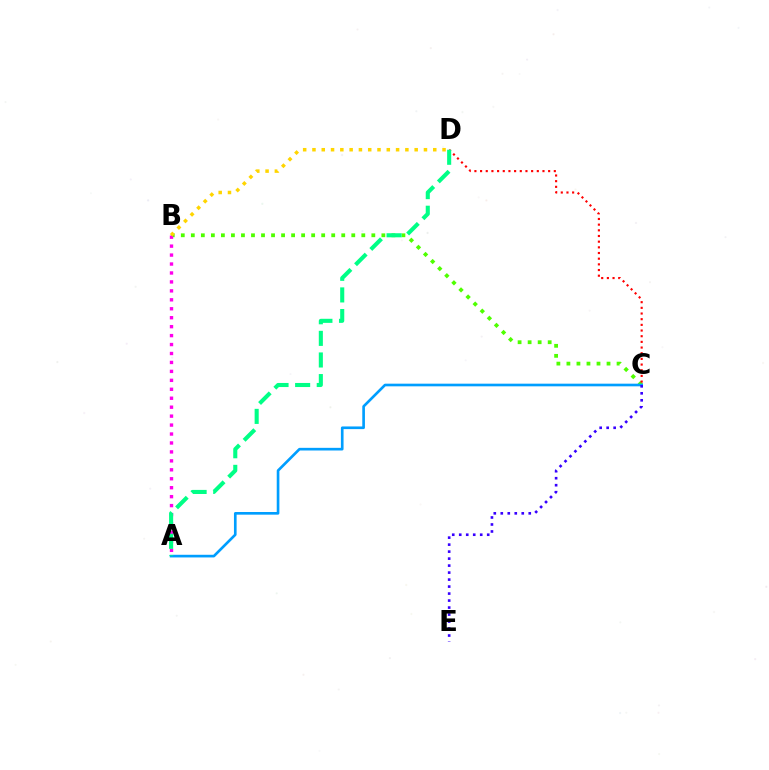{('B', 'C'): [{'color': '#4fff00', 'line_style': 'dotted', 'thickness': 2.72}], ('C', 'D'): [{'color': '#ff0000', 'line_style': 'dotted', 'thickness': 1.54}], ('A', 'B'): [{'color': '#ff00ed', 'line_style': 'dotted', 'thickness': 2.43}], ('A', 'C'): [{'color': '#009eff', 'line_style': 'solid', 'thickness': 1.91}], ('A', 'D'): [{'color': '#00ff86', 'line_style': 'dashed', 'thickness': 2.94}], ('C', 'E'): [{'color': '#3700ff', 'line_style': 'dotted', 'thickness': 1.9}], ('B', 'D'): [{'color': '#ffd500', 'line_style': 'dotted', 'thickness': 2.52}]}